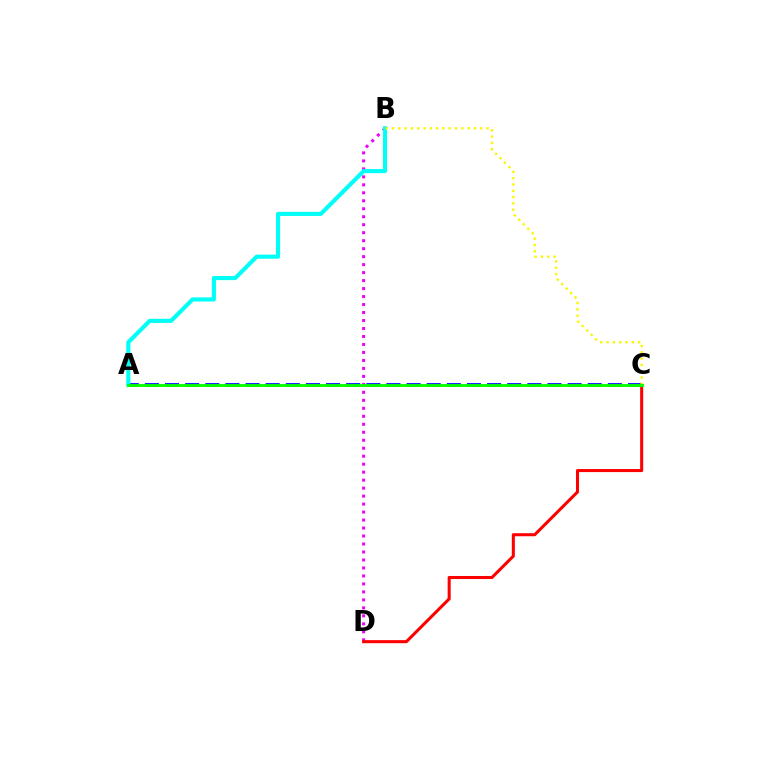{('A', 'C'): [{'color': '#0010ff', 'line_style': 'dashed', 'thickness': 2.73}, {'color': '#08ff00', 'line_style': 'solid', 'thickness': 2.08}], ('B', 'D'): [{'color': '#ee00ff', 'line_style': 'dotted', 'thickness': 2.17}], ('A', 'B'): [{'color': '#00fff6', 'line_style': 'solid', 'thickness': 2.96}], ('C', 'D'): [{'color': '#ff0000', 'line_style': 'solid', 'thickness': 2.2}], ('B', 'C'): [{'color': '#fcf500', 'line_style': 'dotted', 'thickness': 1.71}]}